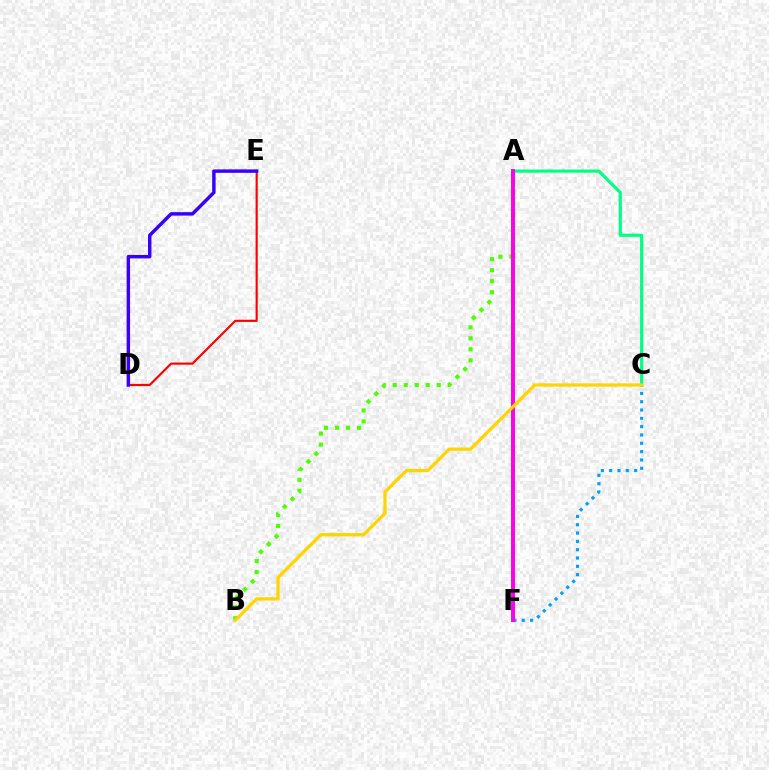{('C', 'F'): [{'color': '#009eff', 'line_style': 'dotted', 'thickness': 2.26}], ('A', 'B'): [{'color': '#4fff00', 'line_style': 'dotted', 'thickness': 2.99}], ('A', 'C'): [{'color': '#00ff86', 'line_style': 'solid', 'thickness': 2.29}], ('D', 'E'): [{'color': '#ff0000', 'line_style': 'solid', 'thickness': 1.56}, {'color': '#3700ff', 'line_style': 'solid', 'thickness': 2.48}], ('A', 'F'): [{'color': '#ff00ed', 'line_style': 'solid', 'thickness': 2.85}], ('B', 'C'): [{'color': '#ffd500', 'line_style': 'solid', 'thickness': 2.36}]}